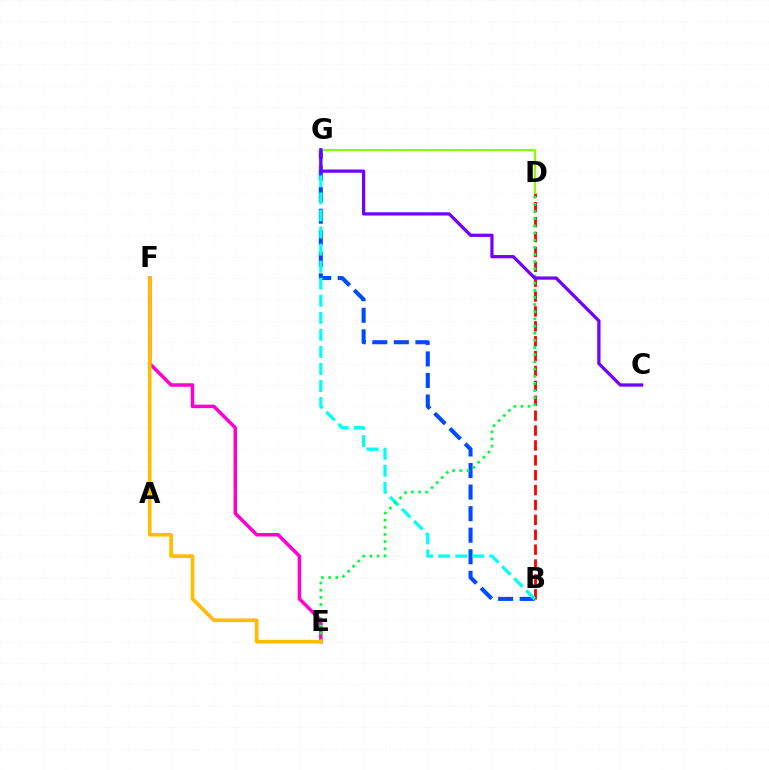{('B', 'D'): [{'color': '#ff0000', 'line_style': 'dashed', 'thickness': 2.02}], ('D', 'G'): [{'color': '#84ff00', 'line_style': 'solid', 'thickness': 1.51}], ('B', 'G'): [{'color': '#004bff', 'line_style': 'dashed', 'thickness': 2.93}, {'color': '#00fff6', 'line_style': 'dashed', 'thickness': 2.32}], ('E', 'F'): [{'color': '#ff00cf', 'line_style': 'solid', 'thickness': 2.52}, {'color': '#ffbd00', 'line_style': 'solid', 'thickness': 2.65}], ('D', 'E'): [{'color': '#00ff39', 'line_style': 'dotted', 'thickness': 1.95}], ('C', 'G'): [{'color': '#7200ff', 'line_style': 'solid', 'thickness': 2.34}]}